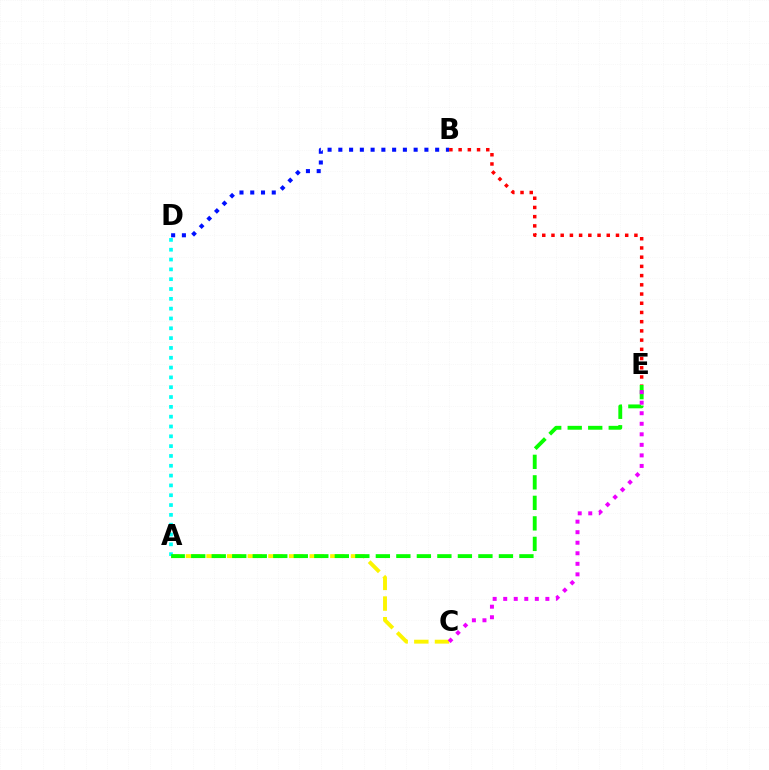{('A', 'C'): [{'color': '#fcf500', 'line_style': 'dashed', 'thickness': 2.8}], ('A', 'D'): [{'color': '#00fff6', 'line_style': 'dotted', 'thickness': 2.67}], ('B', 'D'): [{'color': '#0010ff', 'line_style': 'dotted', 'thickness': 2.92}], ('A', 'E'): [{'color': '#08ff00', 'line_style': 'dashed', 'thickness': 2.79}], ('C', 'E'): [{'color': '#ee00ff', 'line_style': 'dotted', 'thickness': 2.86}], ('B', 'E'): [{'color': '#ff0000', 'line_style': 'dotted', 'thickness': 2.5}]}